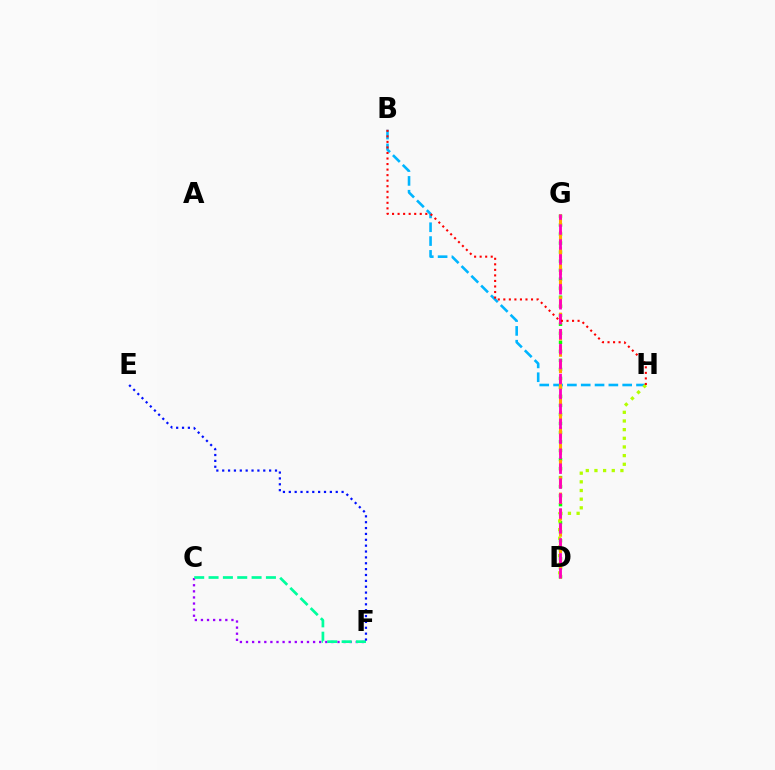{('D', 'G'): [{'color': '#08ff00', 'line_style': 'dotted', 'thickness': 2.45}, {'color': '#ffa500', 'line_style': 'dashed', 'thickness': 2.22}, {'color': '#ff00bd', 'line_style': 'dashed', 'thickness': 2.03}], ('B', 'H'): [{'color': '#00b5ff', 'line_style': 'dashed', 'thickness': 1.88}, {'color': '#ff0000', 'line_style': 'dotted', 'thickness': 1.5}], ('D', 'H'): [{'color': '#b3ff00', 'line_style': 'dotted', 'thickness': 2.35}], ('C', 'F'): [{'color': '#9b00ff', 'line_style': 'dotted', 'thickness': 1.66}, {'color': '#00ff9d', 'line_style': 'dashed', 'thickness': 1.95}], ('E', 'F'): [{'color': '#0010ff', 'line_style': 'dotted', 'thickness': 1.59}]}